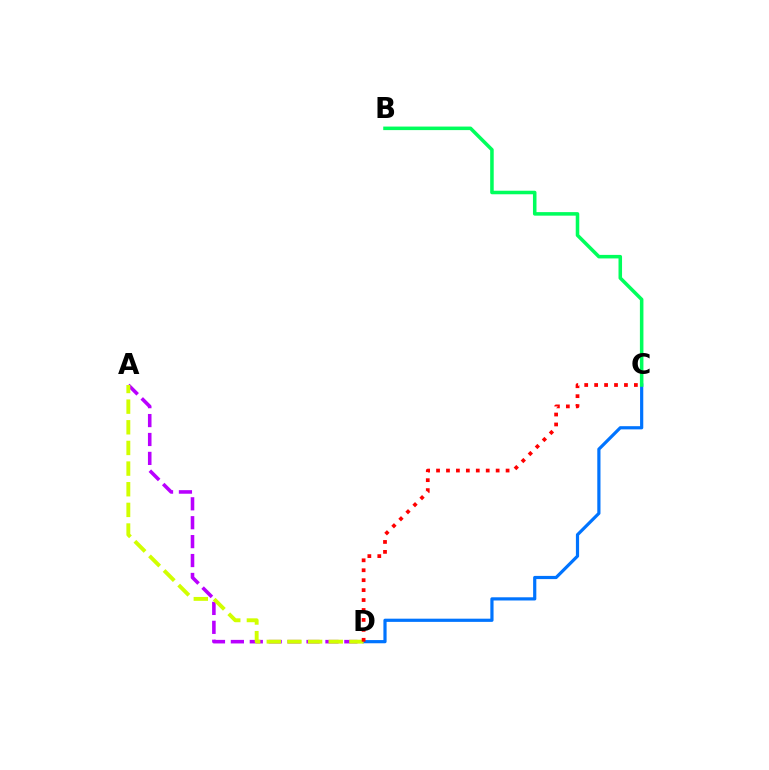{('A', 'D'): [{'color': '#b900ff', 'line_style': 'dashed', 'thickness': 2.57}, {'color': '#d1ff00', 'line_style': 'dashed', 'thickness': 2.81}], ('C', 'D'): [{'color': '#0074ff', 'line_style': 'solid', 'thickness': 2.3}, {'color': '#ff0000', 'line_style': 'dotted', 'thickness': 2.7}], ('B', 'C'): [{'color': '#00ff5c', 'line_style': 'solid', 'thickness': 2.55}]}